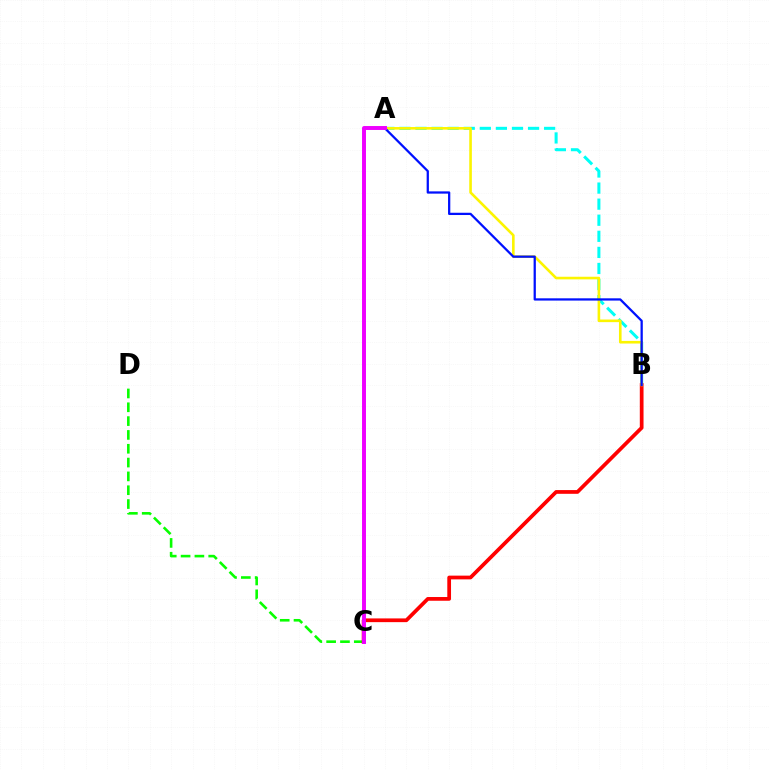{('C', 'D'): [{'color': '#08ff00', 'line_style': 'dashed', 'thickness': 1.88}], ('A', 'B'): [{'color': '#00fff6', 'line_style': 'dashed', 'thickness': 2.18}, {'color': '#fcf500', 'line_style': 'solid', 'thickness': 1.88}, {'color': '#0010ff', 'line_style': 'solid', 'thickness': 1.63}], ('B', 'C'): [{'color': '#ff0000', 'line_style': 'solid', 'thickness': 2.69}], ('A', 'C'): [{'color': '#ee00ff', 'line_style': 'solid', 'thickness': 2.84}]}